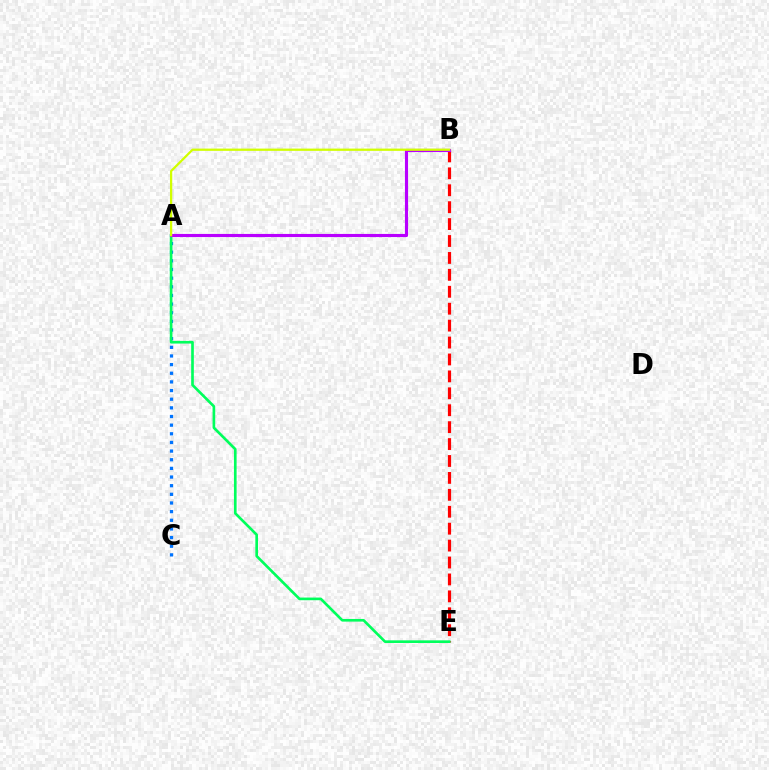{('A', 'C'): [{'color': '#0074ff', 'line_style': 'dotted', 'thickness': 2.35}], ('B', 'E'): [{'color': '#ff0000', 'line_style': 'dashed', 'thickness': 2.3}], ('A', 'E'): [{'color': '#00ff5c', 'line_style': 'solid', 'thickness': 1.91}], ('A', 'B'): [{'color': '#b900ff', 'line_style': 'solid', 'thickness': 2.25}, {'color': '#d1ff00', 'line_style': 'solid', 'thickness': 1.63}]}